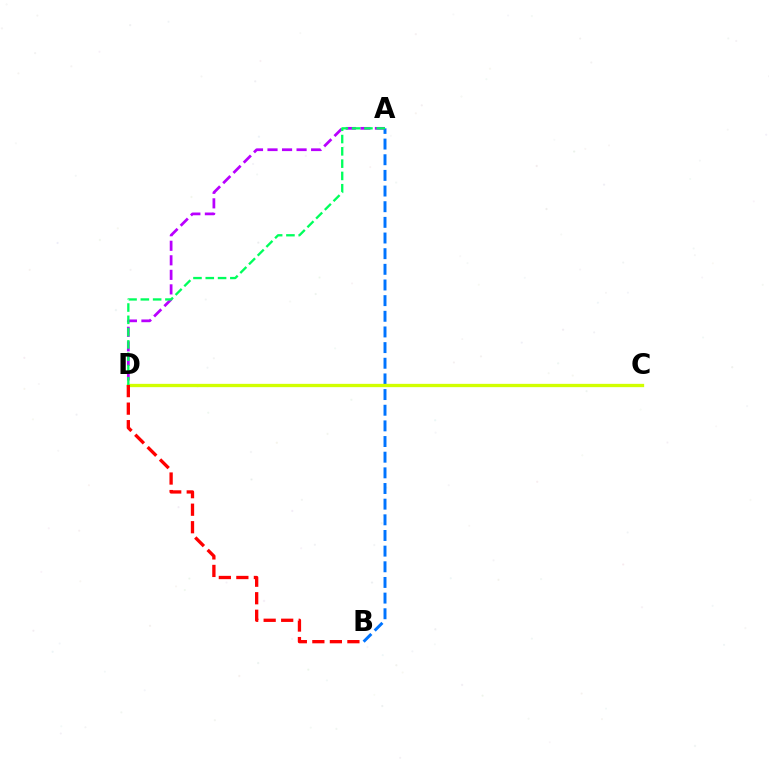{('A', 'B'): [{'color': '#0074ff', 'line_style': 'dashed', 'thickness': 2.13}], ('C', 'D'): [{'color': '#d1ff00', 'line_style': 'solid', 'thickness': 2.38}], ('B', 'D'): [{'color': '#ff0000', 'line_style': 'dashed', 'thickness': 2.38}], ('A', 'D'): [{'color': '#b900ff', 'line_style': 'dashed', 'thickness': 1.97}, {'color': '#00ff5c', 'line_style': 'dashed', 'thickness': 1.67}]}